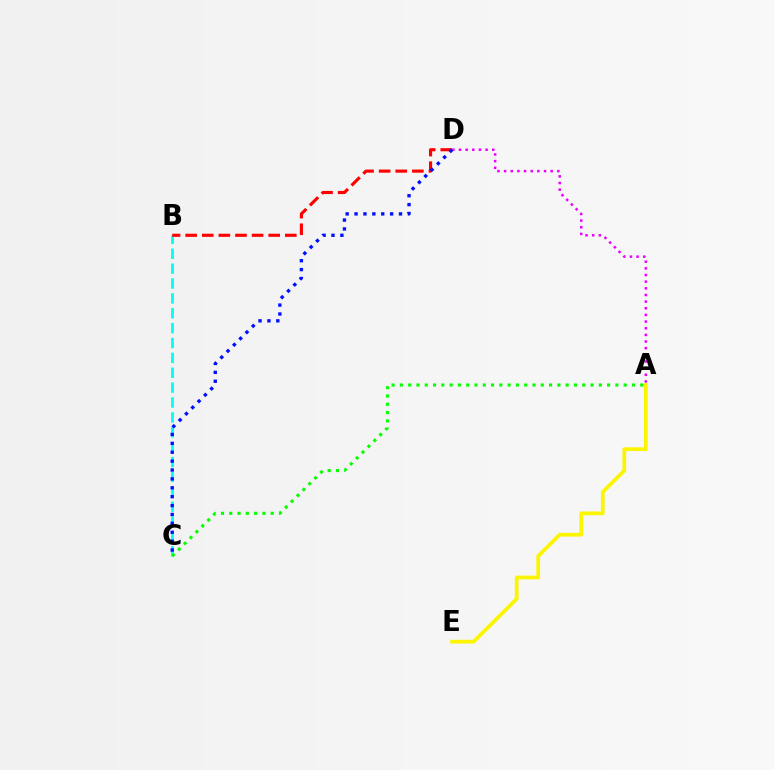{('A', 'E'): [{'color': '#fcf500', 'line_style': 'solid', 'thickness': 2.69}], ('A', 'D'): [{'color': '#ee00ff', 'line_style': 'dotted', 'thickness': 1.81}], ('B', 'C'): [{'color': '#00fff6', 'line_style': 'dashed', 'thickness': 2.02}], ('B', 'D'): [{'color': '#ff0000', 'line_style': 'dashed', 'thickness': 2.26}], ('C', 'D'): [{'color': '#0010ff', 'line_style': 'dotted', 'thickness': 2.42}], ('A', 'C'): [{'color': '#08ff00', 'line_style': 'dotted', 'thickness': 2.25}]}